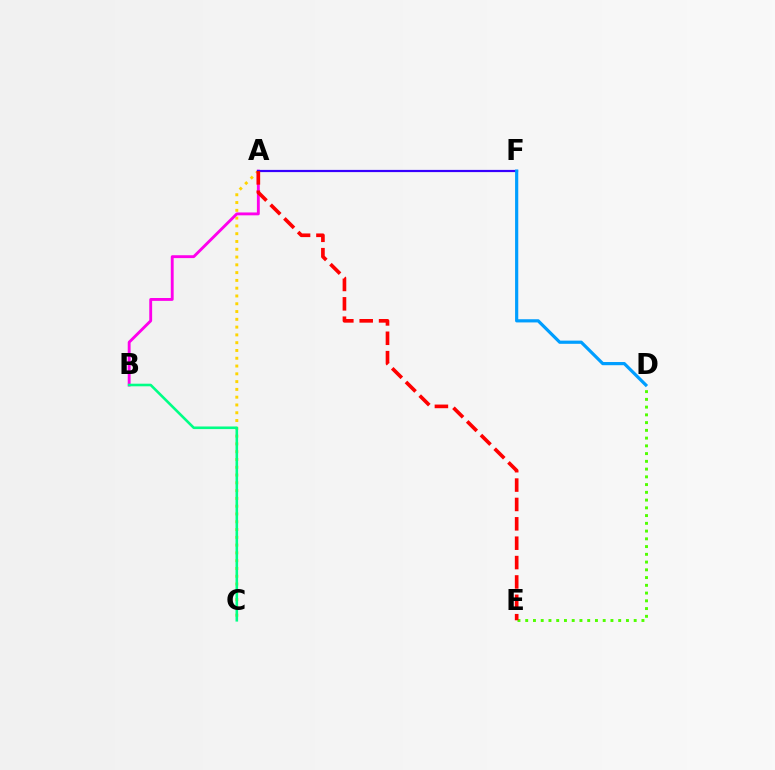{('D', 'E'): [{'color': '#4fff00', 'line_style': 'dotted', 'thickness': 2.11}], ('A', 'C'): [{'color': '#ffd500', 'line_style': 'dotted', 'thickness': 2.12}], ('A', 'B'): [{'color': '#ff00ed', 'line_style': 'solid', 'thickness': 2.07}], ('A', 'F'): [{'color': '#3700ff', 'line_style': 'solid', 'thickness': 1.58}], ('A', 'E'): [{'color': '#ff0000', 'line_style': 'dashed', 'thickness': 2.63}], ('D', 'F'): [{'color': '#009eff', 'line_style': 'solid', 'thickness': 2.3}], ('B', 'C'): [{'color': '#00ff86', 'line_style': 'solid', 'thickness': 1.87}]}